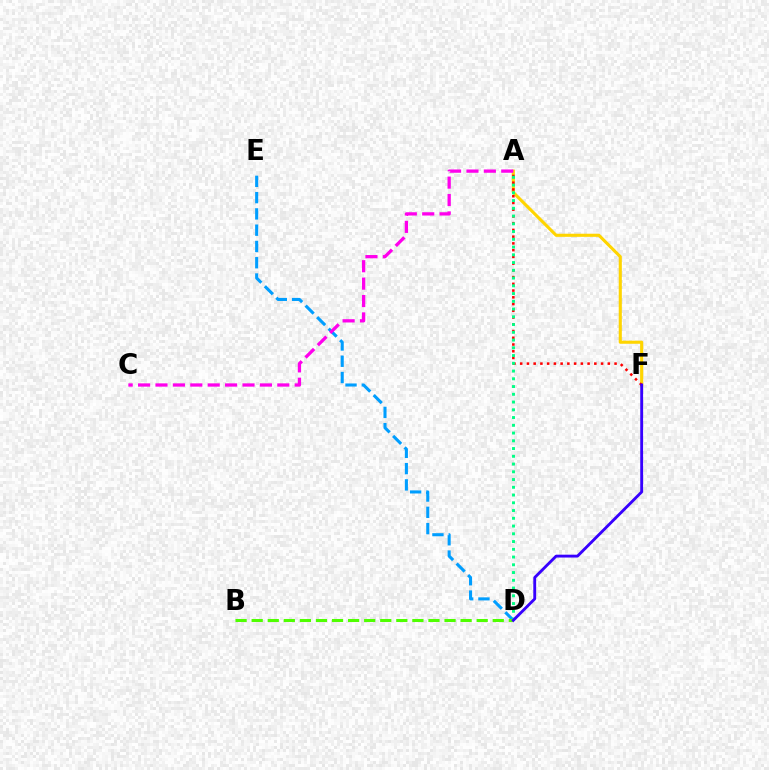{('A', 'F'): [{'color': '#ffd500', 'line_style': 'solid', 'thickness': 2.23}, {'color': '#ff0000', 'line_style': 'dotted', 'thickness': 1.83}], ('D', 'E'): [{'color': '#009eff', 'line_style': 'dashed', 'thickness': 2.21}], ('A', 'D'): [{'color': '#00ff86', 'line_style': 'dotted', 'thickness': 2.11}], ('A', 'C'): [{'color': '#ff00ed', 'line_style': 'dashed', 'thickness': 2.36}], ('B', 'D'): [{'color': '#4fff00', 'line_style': 'dashed', 'thickness': 2.18}], ('D', 'F'): [{'color': '#3700ff', 'line_style': 'solid', 'thickness': 2.05}]}